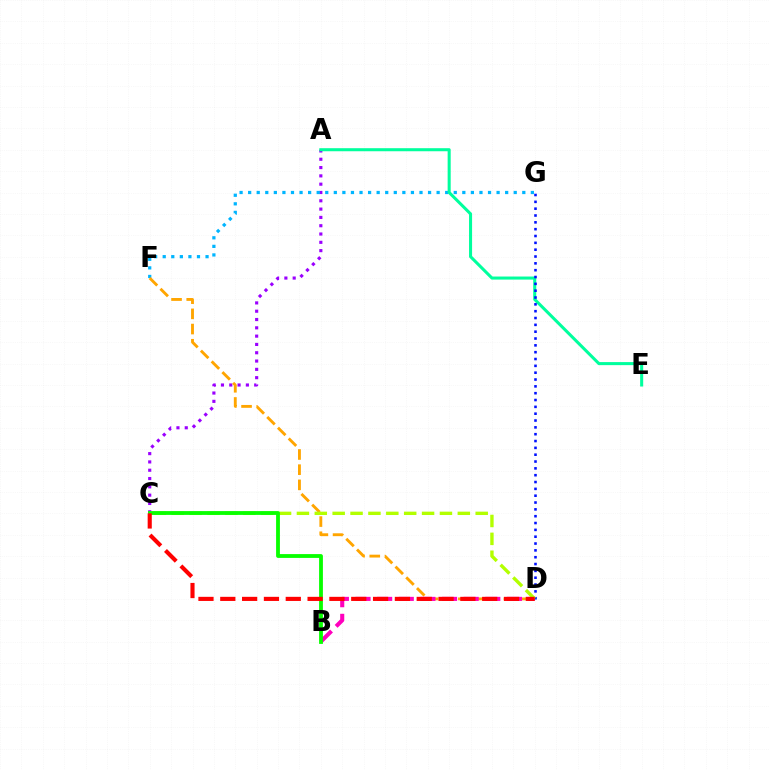{('A', 'C'): [{'color': '#9b00ff', 'line_style': 'dotted', 'thickness': 2.26}], ('F', 'G'): [{'color': '#00b5ff', 'line_style': 'dotted', 'thickness': 2.33}], ('D', 'F'): [{'color': '#ffa500', 'line_style': 'dashed', 'thickness': 2.06}], ('B', 'D'): [{'color': '#ff00bd', 'line_style': 'dashed', 'thickness': 2.94}], ('A', 'E'): [{'color': '#00ff9d', 'line_style': 'solid', 'thickness': 2.2}], ('D', 'G'): [{'color': '#0010ff', 'line_style': 'dotted', 'thickness': 1.86}], ('C', 'D'): [{'color': '#b3ff00', 'line_style': 'dashed', 'thickness': 2.43}, {'color': '#ff0000', 'line_style': 'dashed', 'thickness': 2.97}], ('B', 'C'): [{'color': '#08ff00', 'line_style': 'solid', 'thickness': 2.75}]}